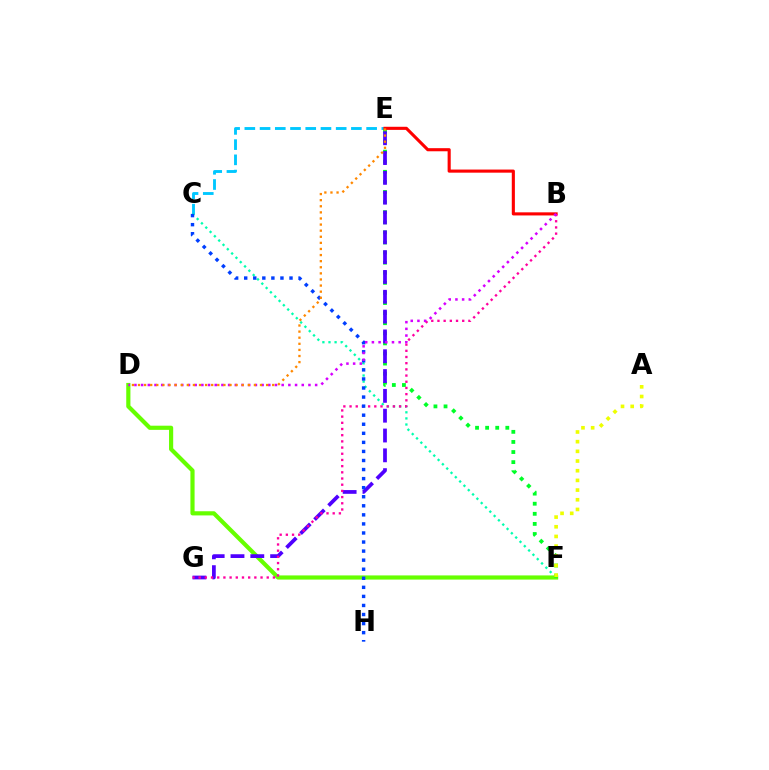{('C', 'E'): [{'color': '#00c7ff', 'line_style': 'dashed', 'thickness': 2.07}], ('C', 'F'): [{'color': '#00ffaf', 'line_style': 'dotted', 'thickness': 1.66}], ('D', 'F'): [{'color': '#66ff00', 'line_style': 'solid', 'thickness': 3.0}], ('E', 'F'): [{'color': '#00ff27', 'line_style': 'dotted', 'thickness': 2.74}], ('E', 'G'): [{'color': '#4f00ff', 'line_style': 'dashed', 'thickness': 2.69}], ('B', 'E'): [{'color': '#ff0000', 'line_style': 'solid', 'thickness': 2.23}], ('B', 'G'): [{'color': '#ff00a0', 'line_style': 'dotted', 'thickness': 1.68}], ('A', 'F'): [{'color': '#eeff00', 'line_style': 'dotted', 'thickness': 2.63}], ('C', 'H'): [{'color': '#003fff', 'line_style': 'dotted', 'thickness': 2.46}], ('B', 'D'): [{'color': '#d600ff', 'line_style': 'dotted', 'thickness': 1.82}], ('D', 'E'): [{'color': '#ff8800', 'line_style': 'dotted', 'thickness': 1.66}]}